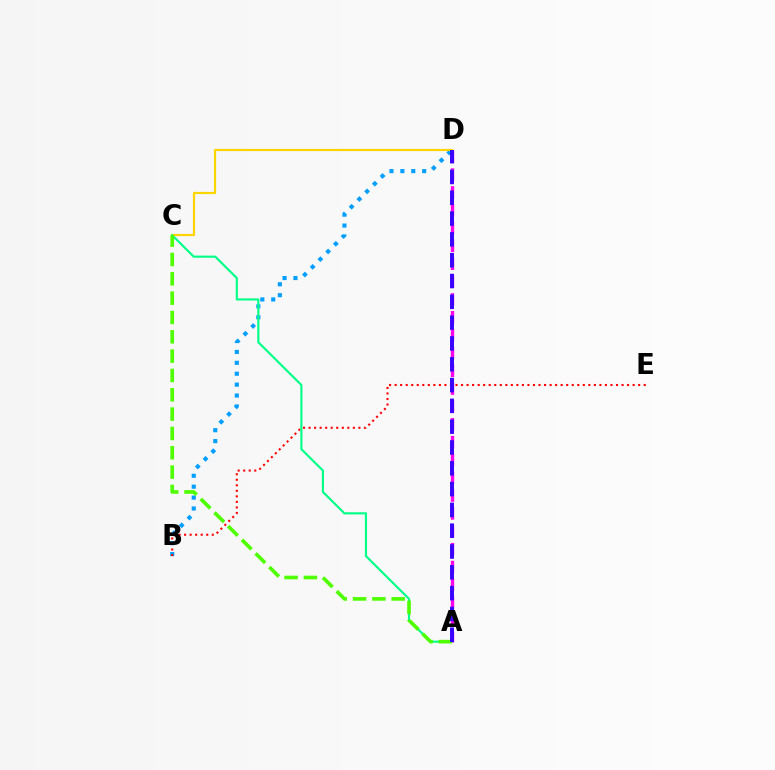{('B', 'D'): [{'color': '#009eff', 'line_style': 'dotted', 'thickness': 2.96}], ('C', 'D'): [{'color': '#ffd500', 'line_style': 'solid', 'thickness': 1.57}], ('B', 'E'): [{'color': '#ff0000', 'line_style': 'dotted', 'thickness': 1.5}], ('A', 'C'): [{'color': '#00ff86', 'line_style': 'solid', 'thickness': 1.54}, {'color': '#4fff00', 'line_style': 'dashed', 'thickness': 2.63}], ('A', 'D'): [{'color': '#ff00ed', 'line_style': 'dashed', 'thickness': 2.42}, {'color': '#3700ff', 'line_style': 'dashed', 'thickness': 2.83}]}